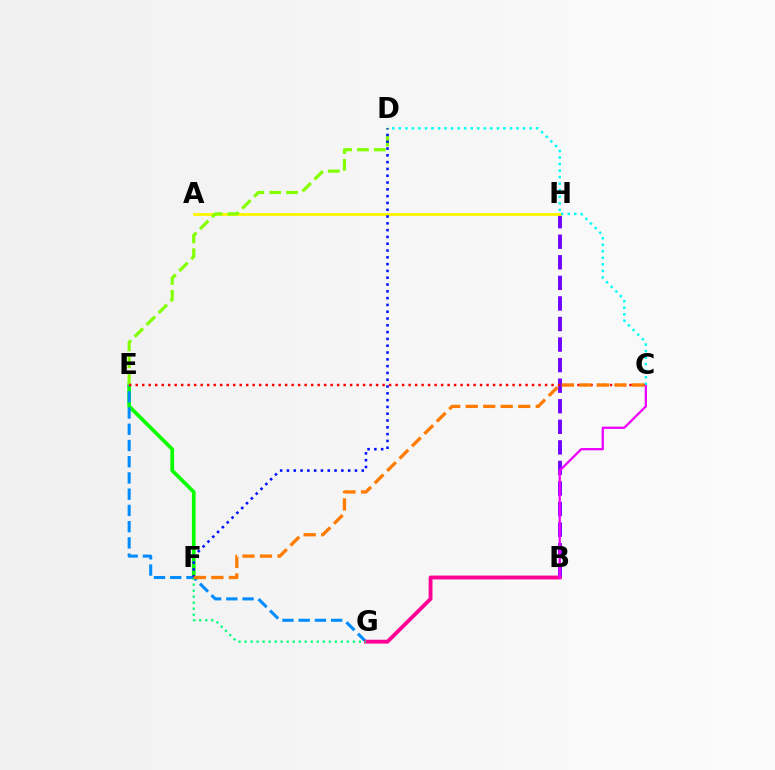{('E', 'F'): [{'color': '#08ff00', 'line_style': 'solid', 'thickness': 2.66}], ('E', 'G'): [{'color': '#008cff', 'line_style': 'dashed', 'thickness': 2.21}], ('B', 'H'): [{'color': '#7200ff', 'line_style': 'dashed', 'thickness': 2.79}], ('A', 'H'): [{'color': '#fcf500', 'line_style': 'solid', 'thickness': 2.04}], ('B', 'G'): [{'color': '#ff0094', 'line_style': 'solid', 'thickness': 2.77}], ('B', 'C'): [{'color': '#ee00ff', 'line_style': 'solid', 'thickness': 1.63}], ('C', 'D'): [{'color': '#00fff6', 'line_style': 'dotted', 'thickness': 1.78}], ('F', 'G'): [{'color': '#00ff74', 'line_style': 'dotted', 'thickness': 1.63}], ('D', 'E'): [{'color': '#84ff00', 'line_style': 'dashed', 'thickness': 2.29}], ('D', 'F'): [{'color': '#0010ff', 'line_style': 'dotted', 'thickness': 1.85}], ('C', 'E'): [{'color': '#ff0000', 'line_style': 'dotted', 'thickness': 1.77}], ('C', 'F'): [{'color': '#ff7c00', 'line_style': 'dashed', 'thickness': 2.38}]}